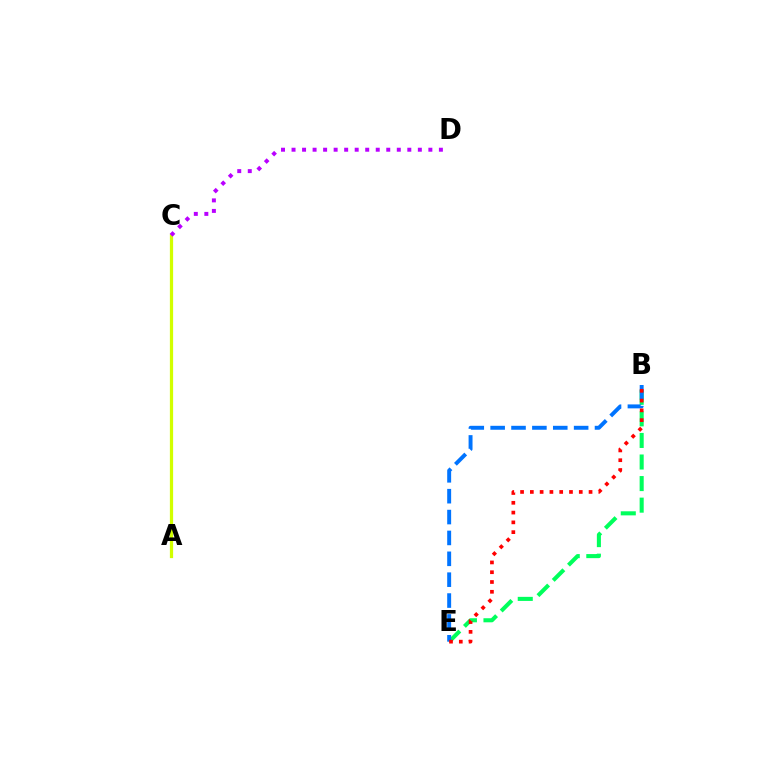{('B', 'E'): [{'color': '#00ff5c', 'line_style': 'dashed', 'thickness': 2.93}, {'color': '#0074ff', 'line_style': 'dashed', 'thickness': 2.84}, {'color': '#ff0000', 'line_style': 'dotted', 'thickness': 2.66}], ('A', 'C'): [{'color': '#d1ff00', 'line_style': 'solid', 'thickness': 2.33}], ('C', 'D'): [{'color': '#b900ff', 'line_style': 'dotted', 'thickness': 2.86}]}